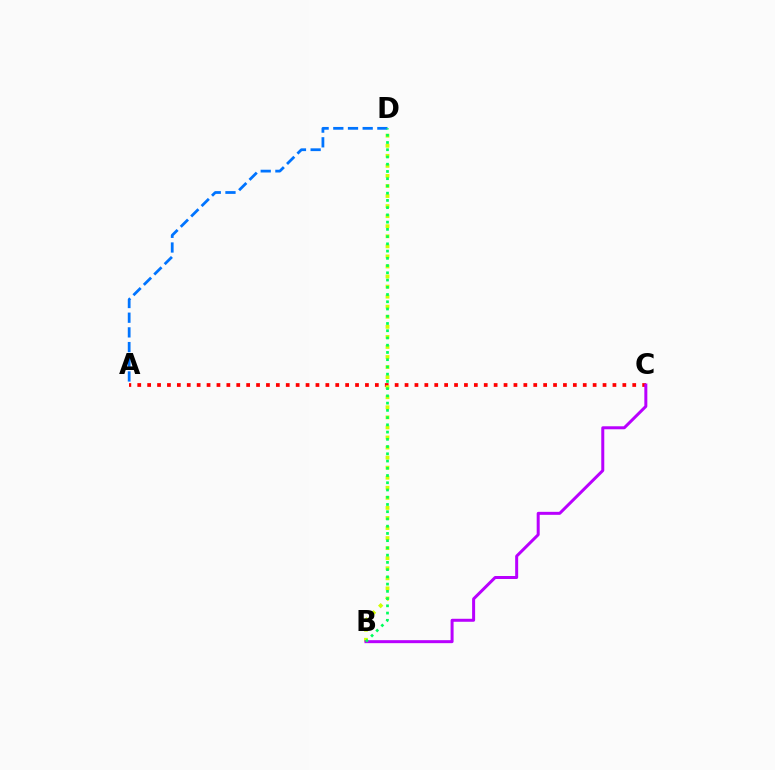{('A', 'C'): [{'color': '#ff0000', 'line_style': 'dotted', 'thickness': 2.69}], ('B', 'D'): [{'color': '#d1ff00', 'line_style': 'dotted', 'thickness': 2.73}, {'color': '#00ff5c', 'line_style': 'dotted', 'thickness': 1.97}], ('A', 'D'): [{'color': '#0074ff', 'line_style': 'dashed', 'thickness': 2.0}], ('B', 'C'): [{'color': '#b900ff', 'line_style': 'solid', 'thickness': 2.16}]}